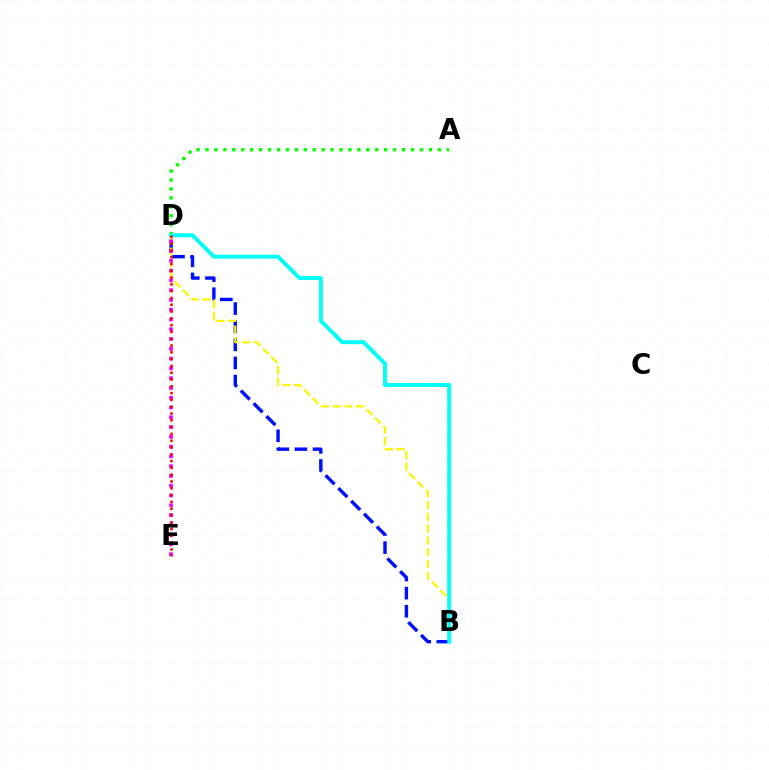{('B', 'D'): [{'color': '#0010ff', 'line_style': 'dashed', 'thickness': 2.46}, {'color': '#fcf500', 'line_style': 'dashed', 'thickness': 1.6}, {'color': '#00fff6', 'line_style': 'solid', 'thickness': 2.84}], ('D', 'E'): [{'color': '#ee00ff', 'line_style': 'dotted', 'thickness': 2.66}, {'color': '#ff0000', 'line_style': 'dotted', 'thickness': 1.85}], ('A', 'D'): [{'color': '#08ff00', 'line_style': 'dotted', 'thickness': 2.43}]}